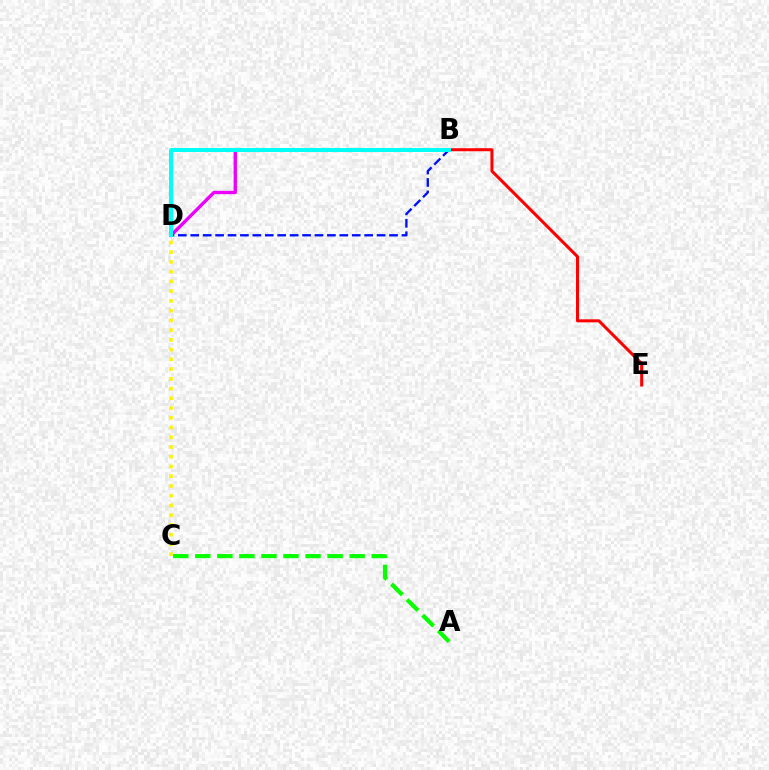{('B', 'D'): [{'color': '#ee00ff', 'line_style': 'solid', 'thickness': 2.42}, {'color': '#0010ff', 'line_style': 'dashed', 'thickness': 1.69}, {'color': '#00fff6', 'line_style': 'solid', 'thickness': 2.89}], ('B', 'E'): [{'color': '#ff0000', 'line_style': 'solid', 'thickness': 2.18}], ('C', 'D'): [{'color': '#fcf500', 'line_style': 'dotted', 'thickness': 2.65}], ('A', 'C'): [{'color': '#08ff00', 'line_style': 'dashed', 'thickness': 3.0}]}